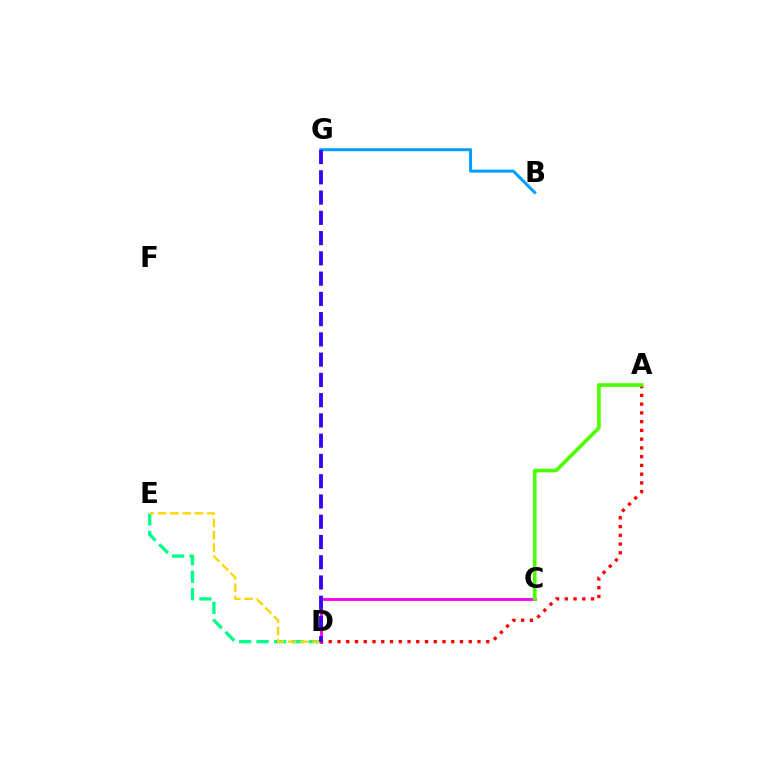{('D', 'E'): [{'color': '#00ff86', 'line_style': 'dashed', 'thickness': 2.38}, {'color': '#ffd500', 'line_style': 'dashed', 'thickness': 1.67}], ('B', 'G'): [{'color': '#009eff', 'line_style': 'solid', 'thickness': 2.15}], ('C', 'D'): [{'color': '#ff00ed', 'line_style': 'solid', 'thickness': 2.05}], ('A', 'D'): [{'color': '#ff0000', 'line_style': 'dotted', 'thickness': 2.38}], ('D', 'G'): [{'color': '#3700ff', 'line_style': 'dashed', 'thickness': 2.75}], ('A', 'C'): [{'color': '#4fff00', 'line_style': 'solid', 'thickness': 2.64}]}